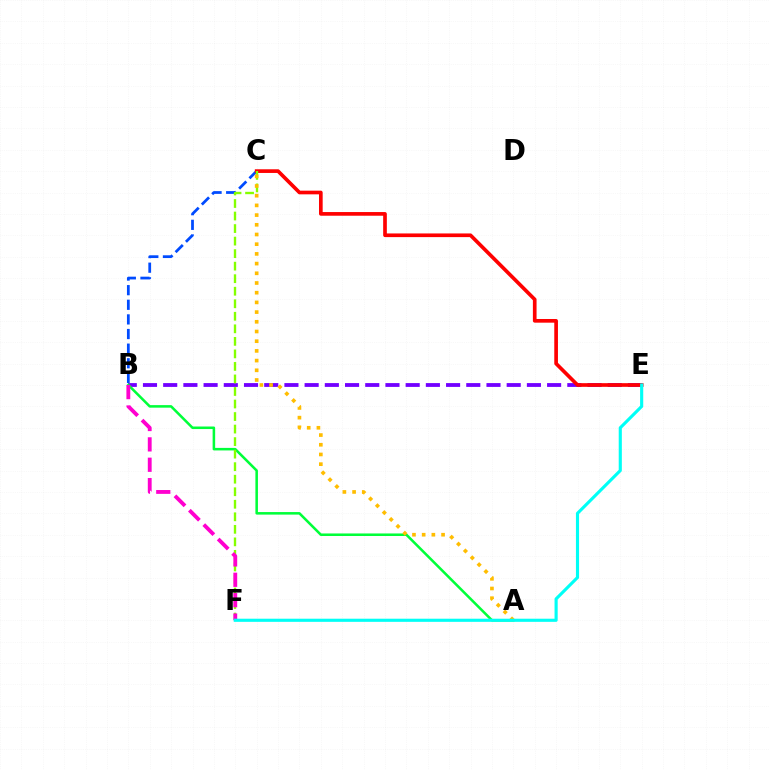{('B', 'C'): [{'color': '#004bff', 'line_style': 'dashed', 'thickness': 1.99}], ('B', 'E'): [{'color': '#7200ff', 'line_style': 'dashed', 'thickness': 2.75}], ('C', 'E'): [{'color': '#ff0000', 'line_style': 'solid', 'thickness': 2.64}], ('A', 'B'): [{'color': '#00ff39', 'line_style': 'solid', 'thickness': 1.83}], ('C', 'F'): [{'color': '#84ff00', 'line_style': 'dashed', 'thickness': 1.7}], ('A', 'C'): [{'color': '#ffbd00', 'line_style': 'dotted', 'thickness': 2.64}], ('B', 'F'): [{'color': '#ff00cf', 'line_style': 'dashed', 'thickness': 2.77}], ('E', 'F'): [{'color': '#00fff6', 'line_style': 'solid', 'thickness': 2.25}]}